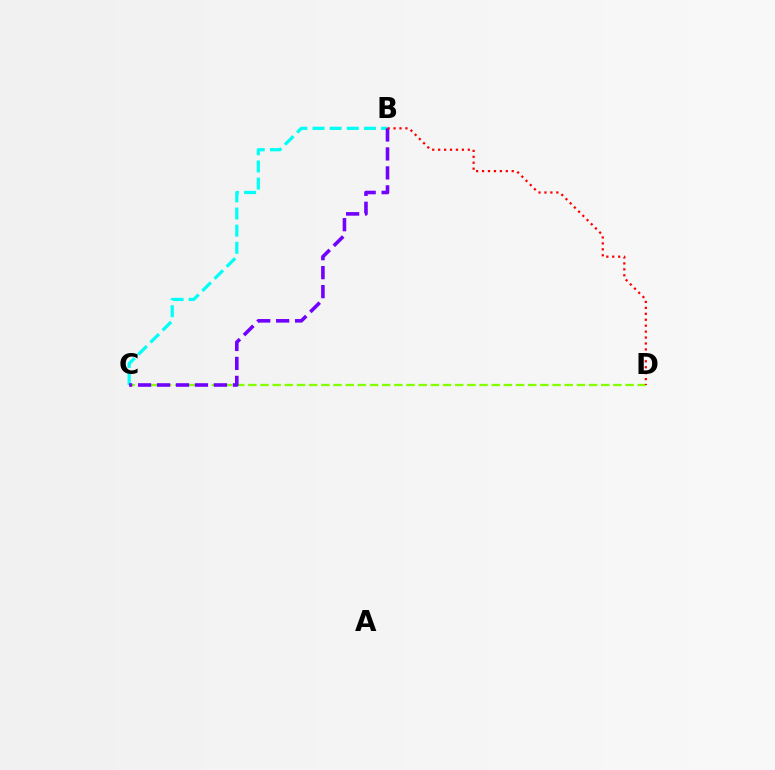{('C', 'D'): [{'color': '#84ff00', 'line_style': 'dashed', 'thickness': 1.65}], ('B', 'C'): [{'color': '#00fff6', 'line_style': 'dashed', 'thickness': 2.33}, {'color': '#7200ff', 'line_style': 'dashed', 'thickness': 2.58}], ('B', 'D'): [{'color': '#ff0000', 'line_style': 'dotted', 'thickness': 1.61}]}